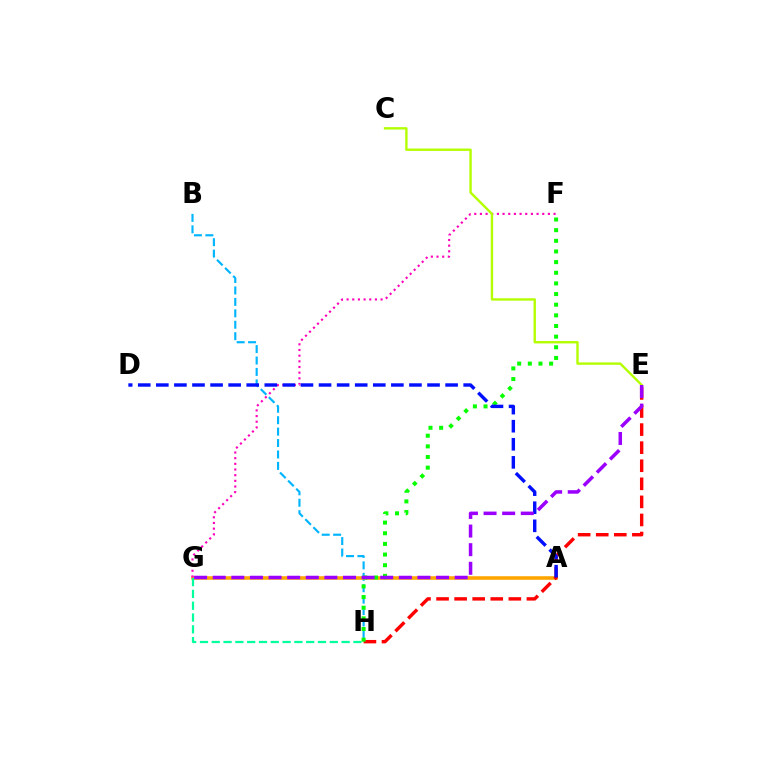{('B', 'H'): [{'color': '#00b5ff', 'line_style': 'dashed', 'thickness': 1.55}], ('A', 'G'): [{'color': '#ffa500', 'line_style': 'solid', 'thickness': 2.57}], ('E', 'H'): [{'color': '#ff0000', 'line_style': 'dashed', 'thickness': 2.45}], ('F', 'G'): [{'color': '#ff00bd', 'line_style': 'dotted', 'thickness': 1.54}], ('G', 'H'): [{'color': '#00ff9d', 'line_style': 'dashed', 'thickness': 1.6}], ('C', 'E'): [{'color': '#b3ff00', 'line_style': 'solid', 'thickness': 1.71}], ('F', 'H'): [{'color': '#08ff00', 'line_style': 'dotted', 'thickness': 2.89}], ('A', 'D'): [{'color': '#0010ff', 'line_style': 'dashed', 'thickness': 2.46}], ('E', 'G'): [{'color': '#9b00ff', 'line_style': 'dashed', 'thickness': 2.53}]}